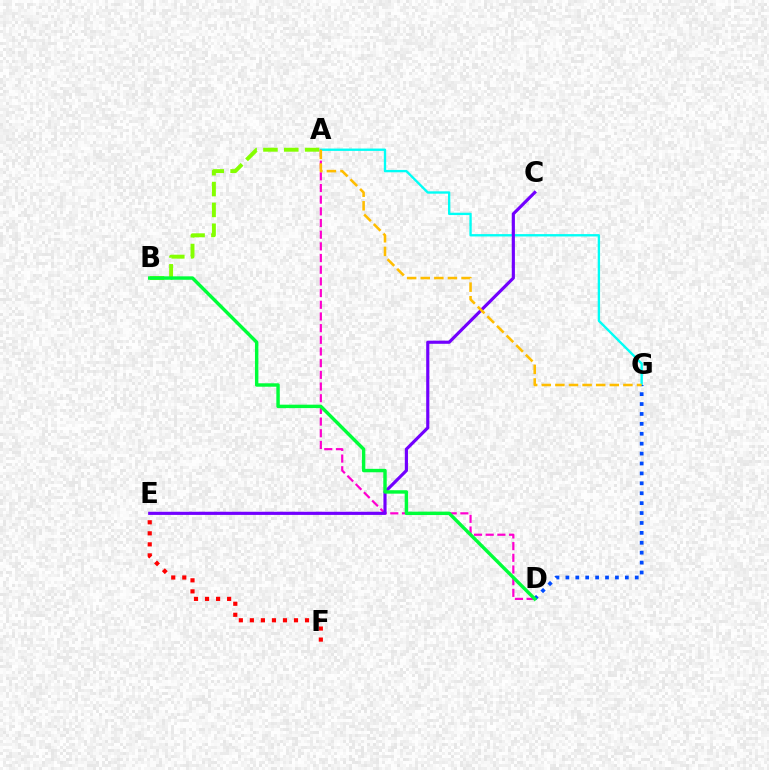{('A', 'B'): [{'color': '#84ff00', 'line_style': 'dashed', 'thickness': 2.83}], ('A', 'G'): [{'color': '#00fff6', 'line_style': 'solid', 'thickness': 1.69}, {'color': '#ffbd00', 'line_style': 'dashed', 'thickness': 1.85}], ('A', 'D'): [{'color': '#ff00cf', 'line_style': 'dashed', 'thickness': 1.59}], ('C', 'E'): [{'color': '#7200ff', 'line_style': 'solid', 'thickness': 2.27}], ('D', 'G'): [{'color': '#004bff', 'line_style': 'dotted', 'thickness': 2.69}], ('B', 'D'): [{'color': '#00ff39', 'line_style': 'solid', 'thickness': 2.47}], ('E', 'F'): [{'color': '#ff0000', 'line_style': 'dotted', 'thickness': 3.0}]}